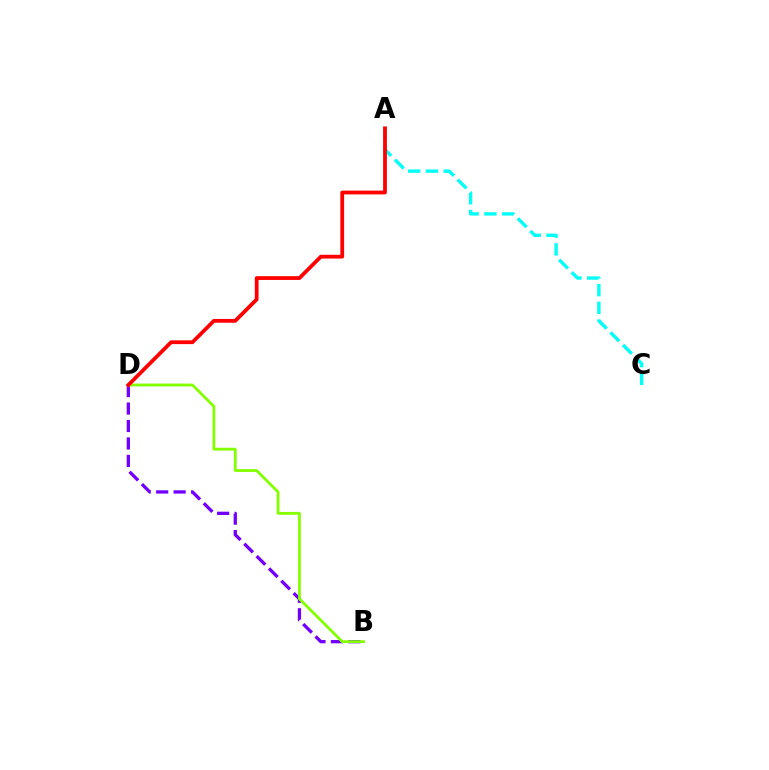{('A', 'C'): [{'color': '#00fff6', 'line_style': 'dashed', 'thickness': 2.41}], ('B', 'D'): [{'color': '#7200ff', 'line_style': 'dashed', 'thickness': 2.37}, {'color': '#84ff00', 'line_style': 'solid', 'thickness': 2.02}], ('A', 'D'): [{'color': '#ff0000', 'line_style': 'solid', 'thickness': 2.72}]}